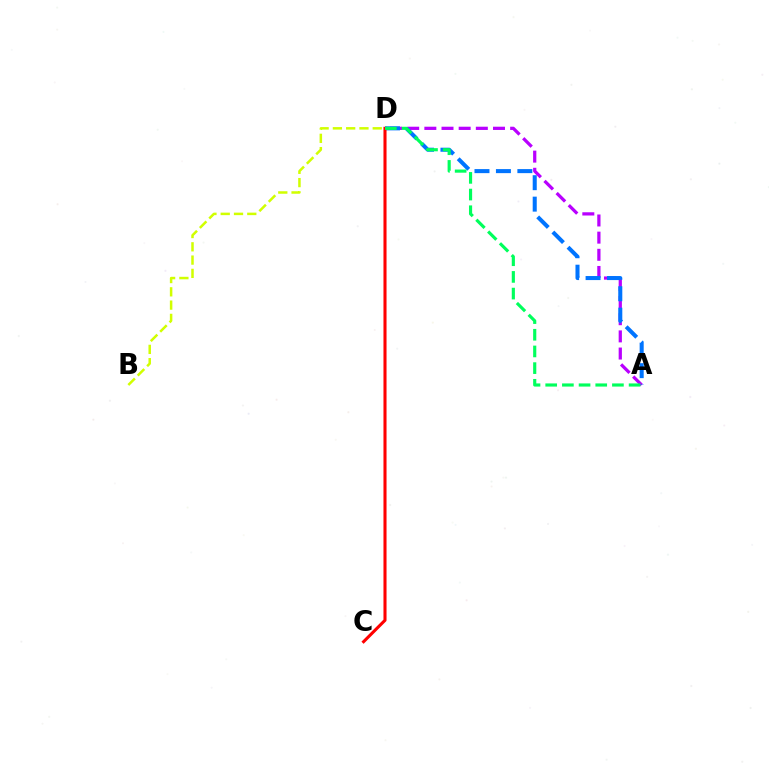{('A', 'D'): [{'color': '#b900ff', 'line_style': 'dashed', 'thickness': 2.33}, {'color': '#0074ff', 'line_style': 'dashed', 'thickness': 2.91}, {'color': '#00ff5c', 'line_style': 'dashed', 'thickness': 2.27}], ('B', 'D'): [{'color': '#d1ff00', 'line_style': 'dashed', 'thickness': 1.8}], ('C', 'D'): [{'color': '#ff0000', 'line_style': 'solid', 'thickness': 2.21}]}